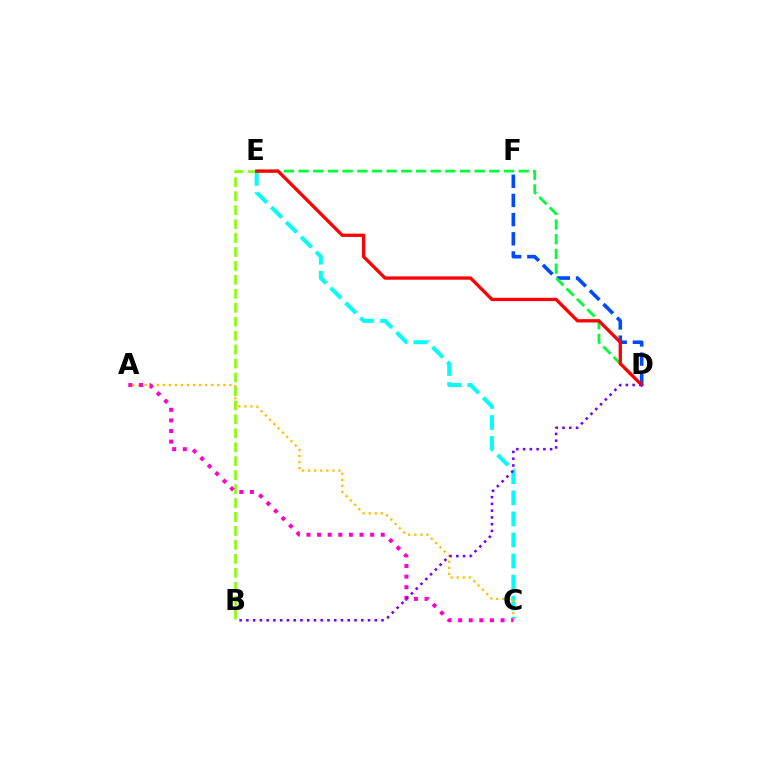{('D', 'F'): [{'color': '#004bff', 'line_style': 'dashed', 'thickness': 2.61}], ('D', 'E'): [{'color': '#00ff39', 'line_style': 'dashed', 'thickness': 1.99}, {'color': '#ff0000', 'line_style': 'solid', 'thickness': 2.38}], ('C', 'E'): [{'color': '#00fff6', 'line_style': 'dashed', 'thickness': 2.86}], ('A', 'C'): [{'color': '#ffbd00', 'line_style': 'dotted', 'thickness': 1.64}, {'color': '#ff00cf', 'line_style': 'dotted', 'thickness': 2.88}], ('B', 'E'): [{'color': '#84ff00', 'line_style': 'dashed', 'thickness': 1.89}], ('B', 'D'): [{'color': '#7200ff', 'line_style': 'dotted', 'thickness': 1.84}]}